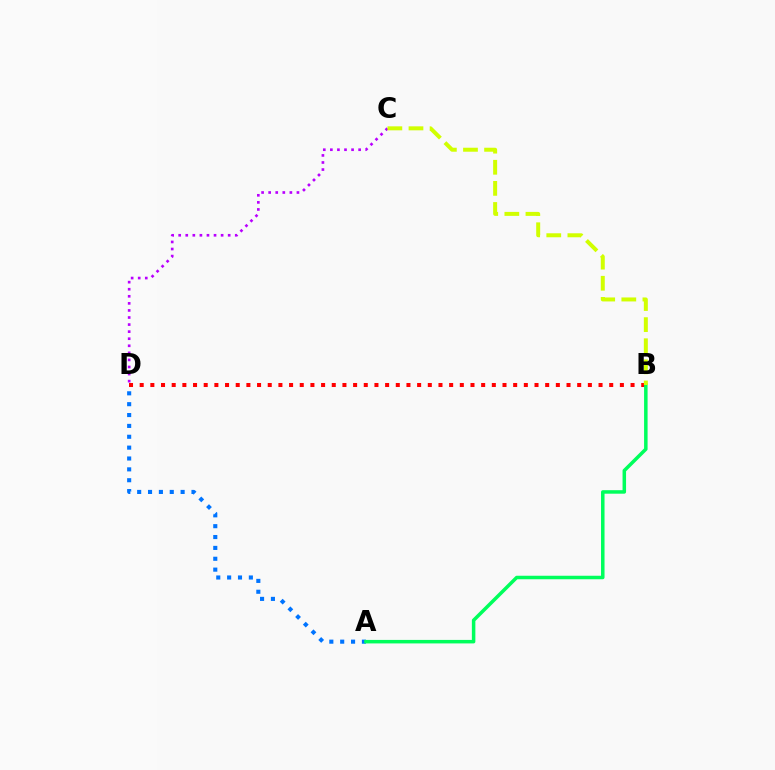{('C', 'D'): [{'color': '#b900ff', 'line_style': 'dotted', 'thickness': 1.92}], ('B', 'D'): [{'color': '#ff0000', 'line_style': 'dotted', 'thickness': 2.9}], ('A', 'D'): [{'color': '#0074ff', 'line_style': 'dotted', 'thickness': 2.95}], ('A', 'B'): [{'color': '#00ff5c', 'line_style': 'solid', 'thickness': 2.52}], ('B', 'C'): [{'color': '#d1ff00', 'line_style': 'dashed', 'thickness': 2.87}]}